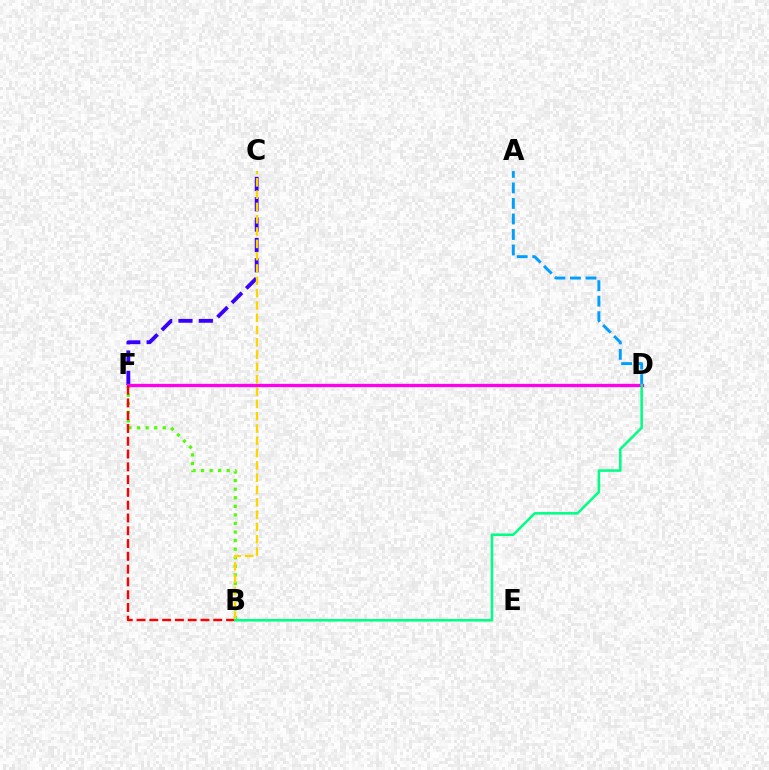{('A', 'D'): [{'color': '#009eff', 'line_style': 'dashed', 'thickness': 2.11}], ('B', 'F'): [{'color': '#4fff00', 'line_style': 'dotted', 'thickness': 2.33}, {'color': '#ff0000', 'line_style': 'dashed', 'thickness': 1.74}], ('C', 'F'): [{'color': '#3700ff', 'line_style': 'dashed', 'thickness': 2.76}], ('D', 'F'): [{'color': '#ff00ed', 'line_style': 'solid', 'thickness': 2.36}], ('B', 'C'): [{'color': '#ffd500', 'line_style': 'dashed', 'thickness': 1.67}], ('B', 'D'): [{'color': '#00ff86', 'line_style': 'solid', 'thickness': 1.83}]}